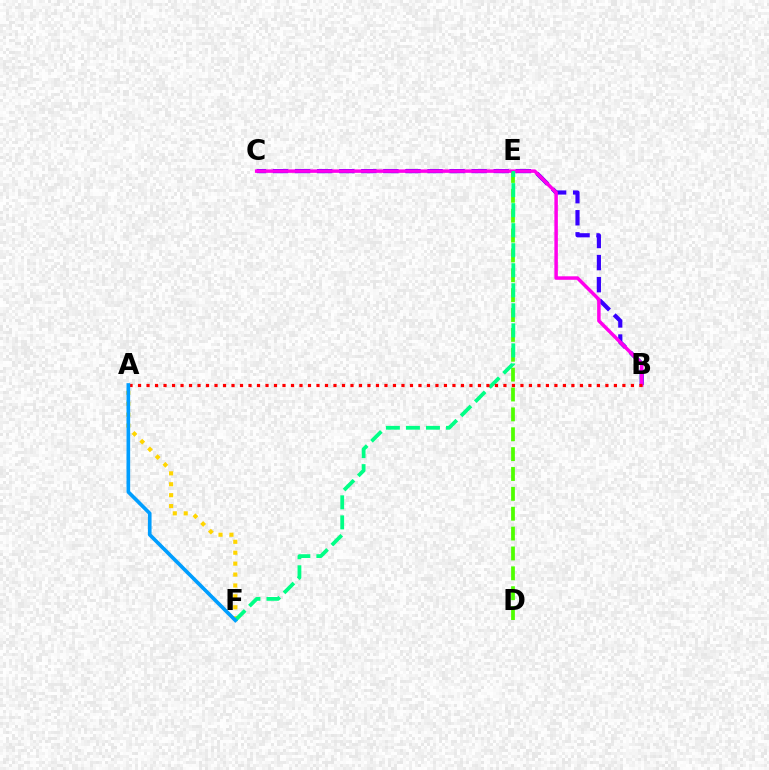{('D', 'E'): [{'color': '#4fff00', 'line_style': 'dashed', 'thickness': 2.7}], ('B', 'C'): [{'color': '#3700ff', 'line_style': 'dashed', 'thickness': 3.0}, {'color': '#ff00ed', 'line_style': 'solid', 'thickness': 2.51}], ('A', 'F'): [{'color': '#ffd500', 'line_style': 'dotted', 'thickness': 2.97}, {'color': '#009eff', 'line_style': 'solid', 'thickness': 2.63}], ('E', 'F'): [{'color': '#00ff86', 'line_style': 'dashed', 'thickness': 2.72}], ('A', 'B'): [{'color': '#ff0000', 'line_style': 'dotted', 'thickness': 2.31}]}